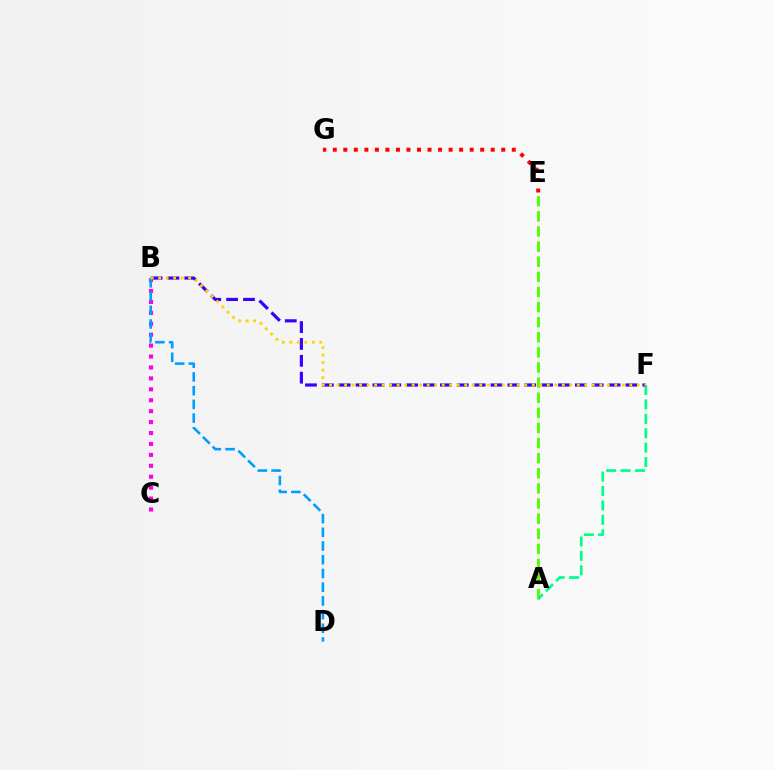{('E', 'G'): [{'color': '#ff0000', 'line_style': 'dotted', 'thickness': 2.86}], ('A', 'E'): [{'color': '#4fff00', 'line_style': 'dashed', 'thickness': 2.05}], ('A', 'F'): [{'color': '#00ff86', 'line_style': 'dashed', 'thickness': 1.96}], ('B', 'C'): [{'color': '#ff00ed', 'line_style': 'dotted', 'thickness': 2.97}], ('B', 'F'): [{'color': '#3700ff', 'line_style': 'dashed', 'thickness': 2.29}, {'color': '#ffd500', 'line_style': 'dotted', 'thickness': 2.04}], ('B', 'D'): [{'color': '#009eff', 'line_style': 'dashed', 'thickness': 1.86}]}